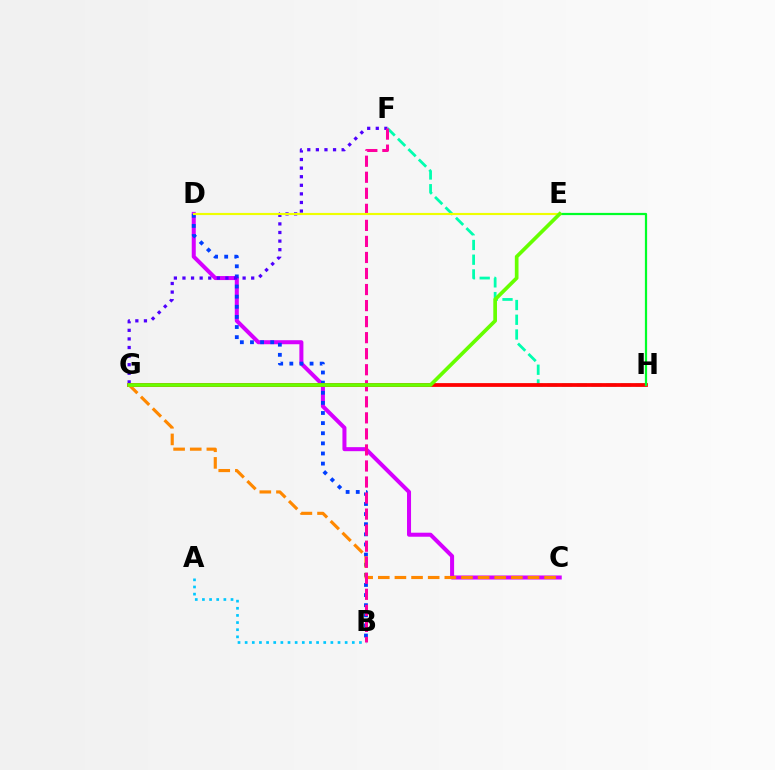{('C', 'D'): [{'color': '#d600ff', 'line_style': 'solid', 'thickness': 2.9}], ('B', 'D'): [{'color': '#003fff', 'line_style': 'dotted', 'thickness': 2.75}], ('A', 'B'): [{'color': '#00c7ff', 'line_style': 'dotted', 'thickness': 1.94}], ('F', 'G'): [{'color': '#4f00ff', 'line_style': 'dotted', 'thickness': 2.33}], ('F', 'H'): [{'color': '#00ffaf', 'line_style': 'dashed', 'thickness': 2.0}], ('G', 'H'): [{'color': '#ff0000', 'line_style': 'solid', 'thickness': 2.72}], ('C', 'G'): [{'color': '#ff8800', 'line_style': 'dashed', 'thickness': 2.26}], ('B', 'F'): [{'color': '#ff00a0', 'line_style': 'dashed', 'thickness': 2.18}], ('D', 'E'): [{'color': '#eeff00', 'line_style': 'solid', 'thickness': 1.54}], ('E', 'H'): [{'color': '#00ff27', 'line_style': 'solid', 'thickness': 1.6}], ('E', 'G'): [{'color': '#66ff00', 'line_style': 'solid', 'thickness': 2.65}]}